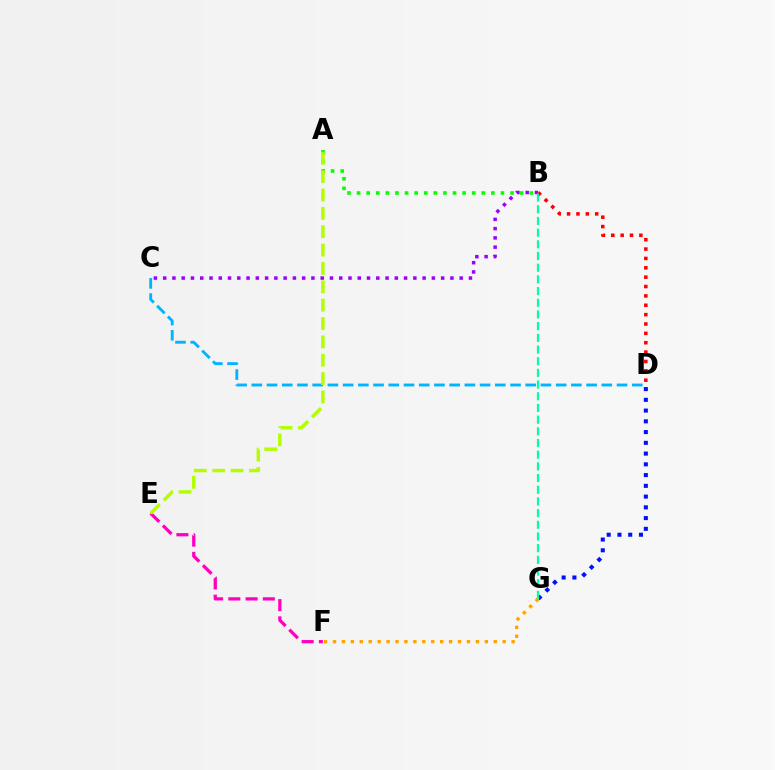{('C', 'D'): [{'color': '#00b5ff', 'line_style': 'dashed', 'thickness': 2.07}], ('B', 'C'): [{'color': '#9b00ff', 'line_style': 'dotted', 'thickness': 2.52}], ('D', 'G'): [{'color': '#0010ff', 'line_style': 'dotted', 'thickness': 2.92}], ('F', 'G'): [{'color': '#ffa500', 'line_style': 'dotted', 'thickness': 2.43}], ('A', 'B'): [{'color': '#08ff00', 'line_style': 'dotted', 'thickness': 2.61}], ('B', 'D'): [{'color': '#ff0000', 'line_style': 'dotted', 'thickness': 2.54}], ('E', 'F'): [{'color': '#ff00bd', 'line_style': 'dashed', 'thickness': 2.34}], ('A', 'E'): [{'color': '#b3ff00', 'line_style': 'dashed', 'thickness': 2.49}], ('B', 'G'): [{'color': '#00ff9d', 'line_style': 'dashed', 'thickness': 1.59}]}